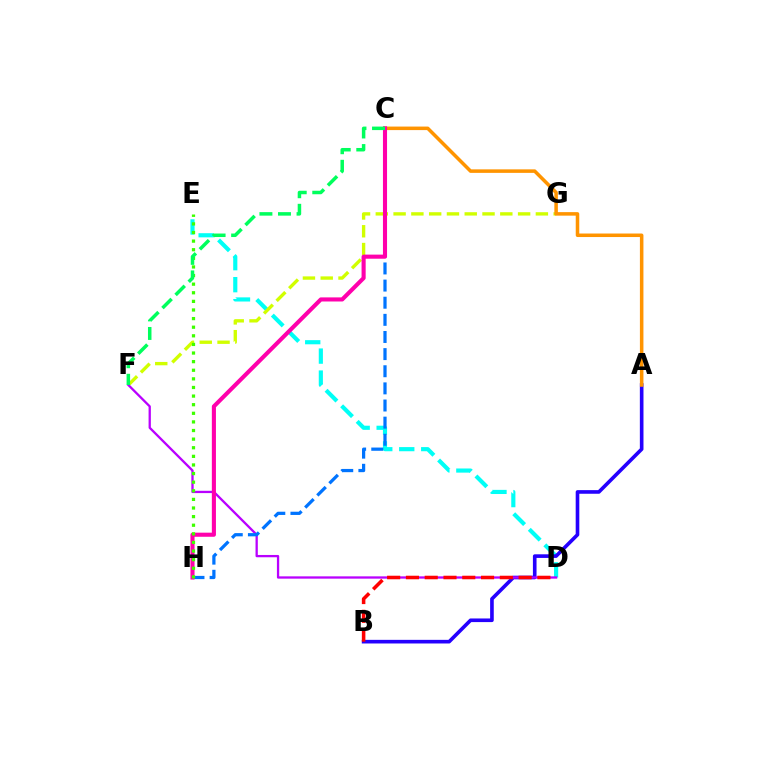{('D', 'E'): [{'color': '#00fff6', 'line_style': 'dashed', 'thickness': 2.99}], ('F', 'G'): [{'color': '#d1ff00', 'line_style': 'dashed', 'thickness': 2.42}], ('A', 'B'): [{'color': '#2500ff', 'line_style': 'solid', 'thickness': 2.61}], ('D', 'F'): [{'color': '#b900ff', 'line_style': 'solid', 'thickness': 1.65}], ('A', 'C'): [{'color': '#ff9400', 'line_style': 'solid', 'thickness': 2.54}], ('C', 'H'): [{'color': '#0074ff', 'line_style': 'dashed', 'thickness': 2.33}, {'color': '#ff00ac', 'line_style': 'solid', 'thickness': 2.95}], ('E', 'H'): [{'color': '#3dff00', 'line_style': 'dotted', 'thickness': 2.34}], ('B', 'D'): [{'color': '#ff0000', 'line_style': 'dashed', 'thickness': 2.55}], ('C', 'F'): [{'color': '#00ff5c', 'line_style': 'dashed', 'thickness': 2.52}]}